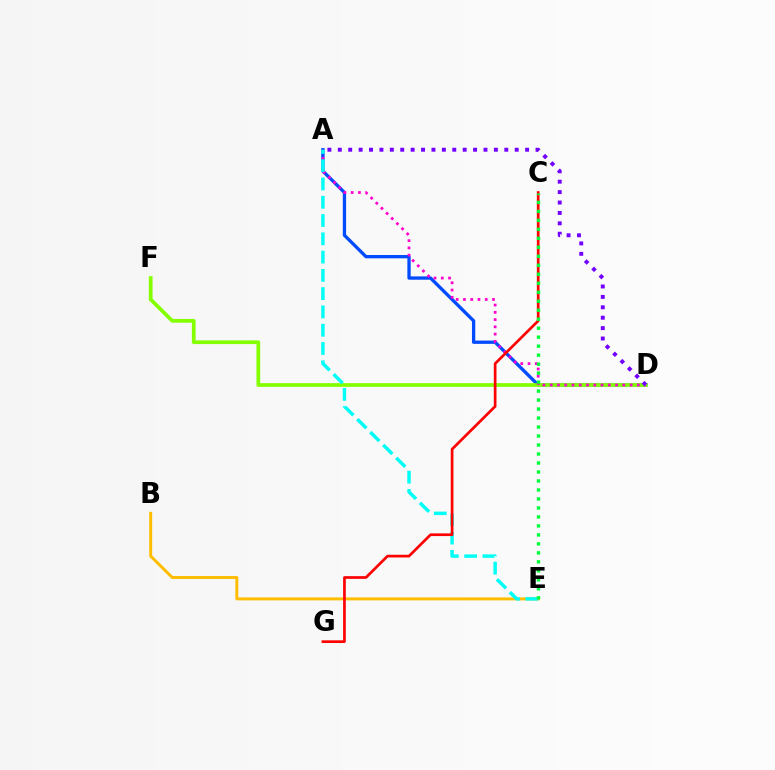{('A', 'D'): [{'color': '#004bff', 'line_style': 'solid', 'thickness': 2.38}, {'color': '#ff00cf', 'line_style': 'dotted', 'thickness': 1.97}, {'color': '#7200ff', 'line_style': 'dotted', 'thickness': 2.83}], ('D', 'F'): [{'color': '#84ff00', 'line_style': 'solid', 'thickness': 2.68}], ('B', 'E'): [{'color': '#ffbd00', 'line_style': 'solid', 'thickness': 2.12}], ('A', 'E'): [{'color': '#00fff6', 'line_style': 'dashed', 'thickness': 2.48}], ('C', 'G'): [{'color': '#ff0000', 'line_style': 'solid', 'thickness': 1.94}], ('C', 'E'): [{'color': '#00ff39', 'line_style': 'dotted', 'thickness': 2.44}]}